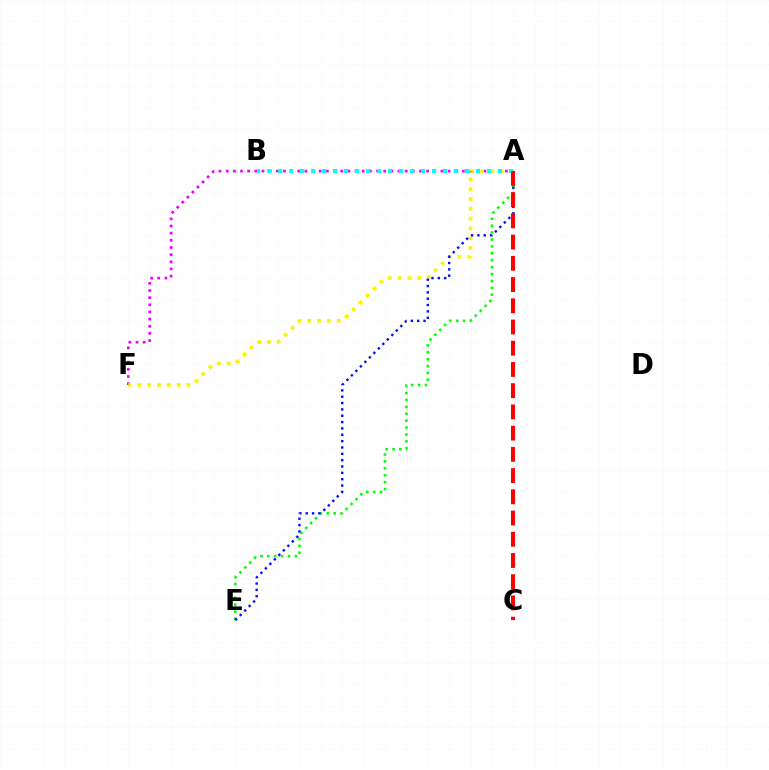{('A', 'F'): [{'color': '#ee00ff', 'line_style': 'dotted', 'thickness': 1.94}, {'color': '#fcf500', 'line_style': 'dotted', 'thickness': 2.67}], ('A', 'E'): [{'color': '#08ff00', 'line_style': 'dotted', 'thickness': 1.88}, {'color': '#0010ff', 'line_style': 'dotted', 'thickness': 1.72}], ('A', 'B'): [{'color': '#00fff6', 'line_style': 'dotted', 'thickness': 2.98}], ('A', 'C'): [{'color': '#ff0000', 'line_style': 'dashed', 'thickness': 2.88}]}